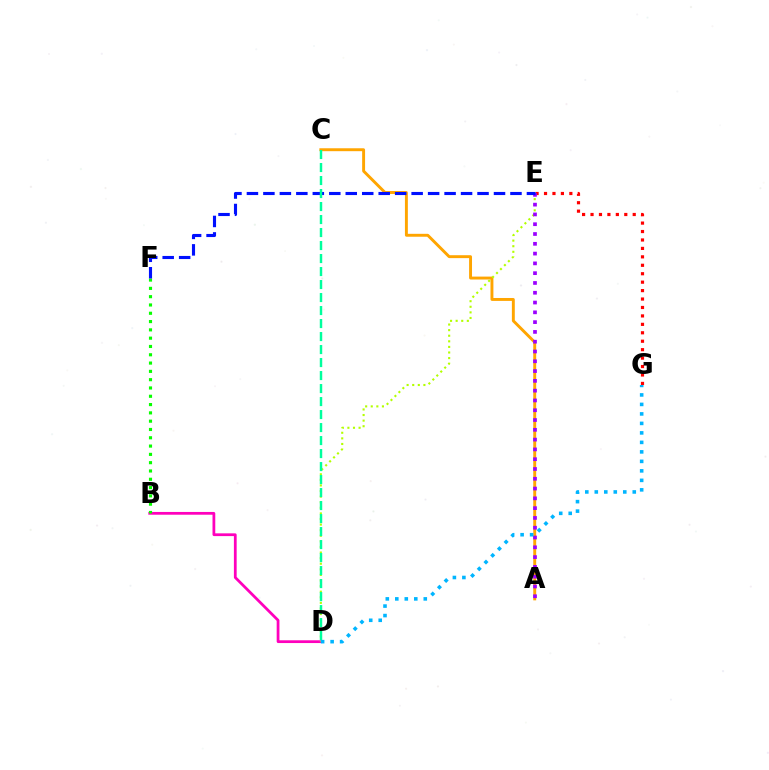{('B', 'D'): [{'color': '#ff00bd', 'line_style': 'solid', 'thickness': 1.99}], ('A', 'C'): [{'color': '#ffa500', 'line_style': 'solid', 'thickness': 2.1}], ('B', 'F'): [{'color': '#08ff00', 'line_style': 'dotted', 'thickness': 2.26}], ('E', 'G'): [{'color': '#ff0000', 'line_style': 'dotted', 'thickness': 2.29}], ('D', 'E'): [{'color': '#b3ff00', 'line_style': 'dotted', 'thickness': 1.52}], ('A', 'E'): [{'color': '#9b00ff', 'line_style': 'dotted', 'thickness': 2.66}], ('E', 'F'): [{'color': '#0010ff', 'line_style': 'dashed', 'thickness': 2.24}], ('D', 'G'): [{'color': '#00b5ff', 'line_style': 'dotted', 'thickness': 2.58}], ('C', 'D'): [{'color': '#00ff9d', 'line_style': 'dashed', 'thickness': 1.77}]}